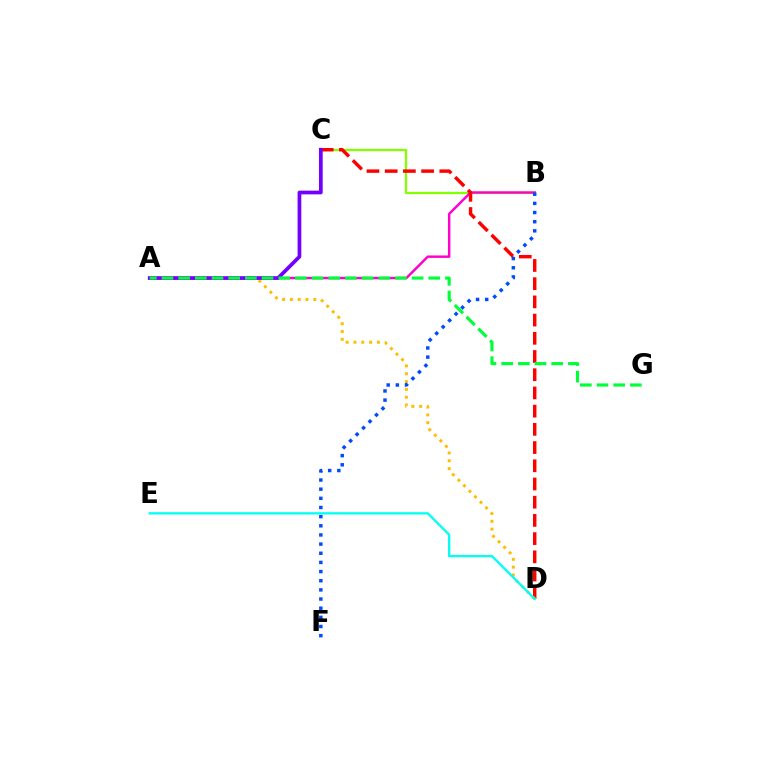{('B', 'C'): [{'color': '#84ff00', 'line_style': 'solid', 'thickness': 1.64}], ('A', 'B'): [{'color': '#ff00cf', 'line_style': 'solid', 'thickness': 1.75}], ('C', 'D'): [{'color': '#ff0000', 'line_style': 'dashed', 'thickness': 2.47}], ('A', 'D'): [{'color': '#ffbd00', 'line_style': 'dotted', 'thickness': 2.13}], ('A', 'C'): [{'color': '#7200ff', 'line_style': 'solid', 'thickness': 2.68}], ('B', 'F'): [{'color': '#004bff', 'line_style': 'dotted', 'thickness': 2.49}], ('A', 'G'): [{'color': '#00ff39', 'line_style': 'dashed', 'thickness': 2.27}], ('D', 'E'): [{'color': '#00fff6', 'line_style': 'solid', 'thickness': 1.66}]}